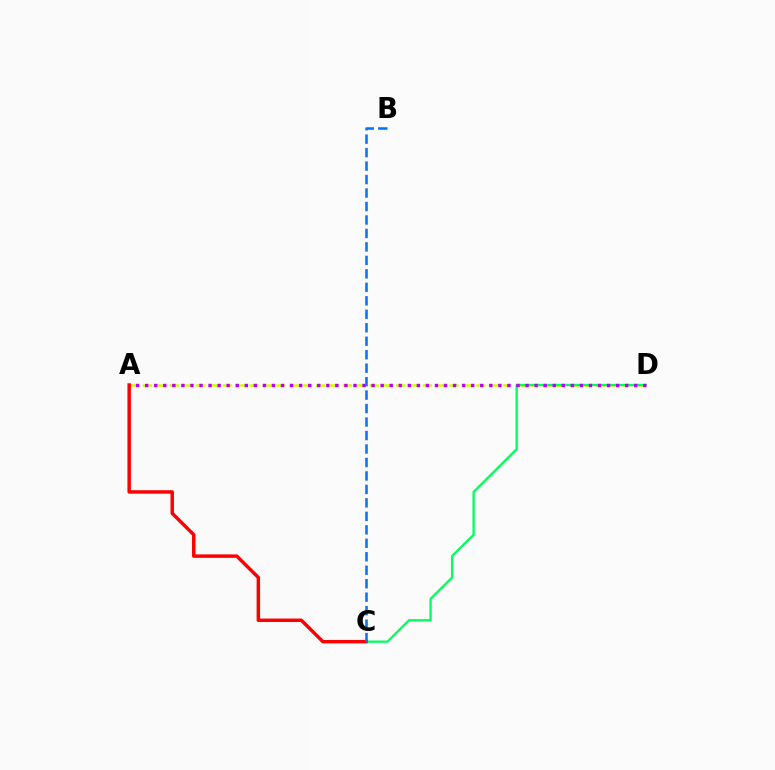{('A', 'D'): [{'color': '#d1ff00', 'line_style': 'dashed', 'thickness': 1.81}, {'color': '#b900ff', 'line_style': 'dotted', 'thickness': 2.46}], ('C', 'D'): [{'color': '#00ff5c', 'line_style': 'solid', 'thickness': 1.65}], ('A', 'C'): [{'color': '#ff0000', 'line_style': 'solid', 'thickness': 2.49}], ('B', 'C'): [{'color': '#0074ff', 'line_style': 'dashed', 'thickness': 1.83}]}